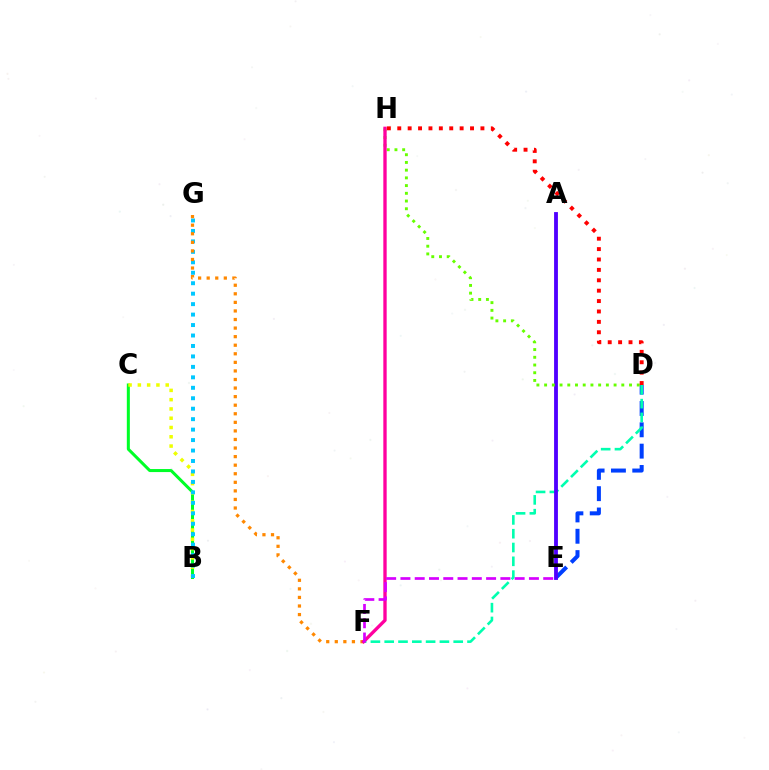{('D', 'E'): [{'color': '#003fff', 'line_style': 'dashed', 'thickness': 2.9}], ('B', 'C'): [{'color': '#00ff27', 'line_style': 'solid', 'thickness': 2.18}, {'color': '#eeff00', 'line_style': 'dotted', 'thickness': 2.52}], ('D', 'F'): [{'color': '#00ffaf', 'line_style': 'dashed', 'thickness': 1.88}], ('A', 'E'): [{'color': '#4f00ff', 'line_style': 'solid', 'thickness': 2.76}], ('D', 'H'): [{'color': '#66ff00', 'line_style': 'dotted', 'thickness': 2.1}, {'color': '#ff0000', 'line_style': 'dotted', 'thickness': 2.82}], ('B', 'G'): [{'color': '#00c7ff', 'line_style': 'dotted', 'thickness': 2.84}], ('F', 'G'): [{'color': '#ff8800', 'line_style': 'dotted', 'thickness': 2.33}], ('F', 'H'): [{'color': '#ff00a0', 'line_style': 'solid', 'thickness': 2.41}], ('E', 'F'): [{'color': '#d600ff', 'line_style': 'dashed', 'thickness': 1.94}]}